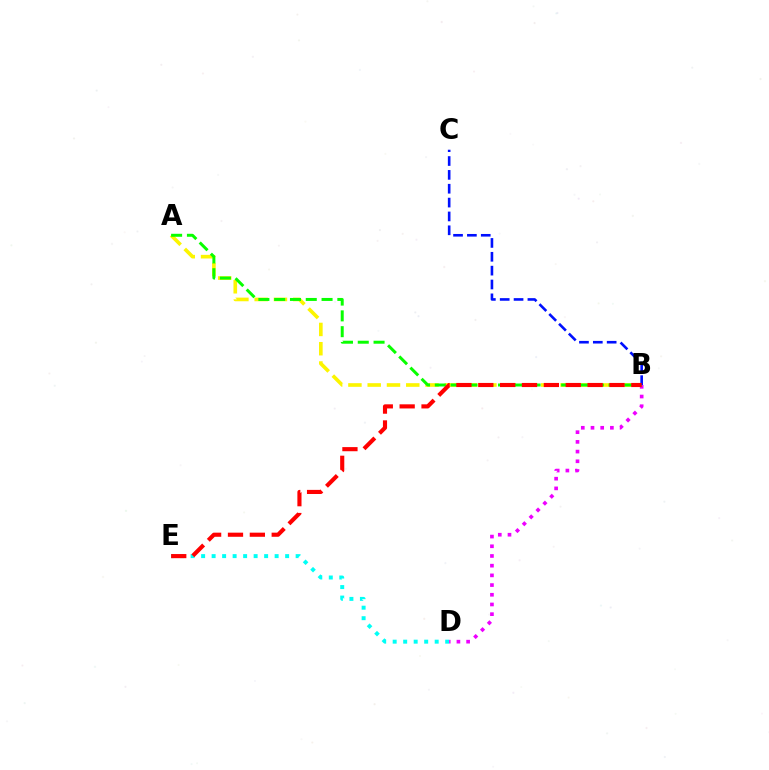{('D', 'E'): [{'color': '#00fff6', 'line_style': 'dotted', 'thickness': 2.85}], ('A', 'B'): [{'color': '#fcf500', 'line_style': 'dashed', 'thickness': 2.62}, {'color': '#08ff00', 'line_style': 'dashed', 'thickness': 2.15}], ('B', 'D'): [{'color': '#ee00ff', 'line_style': 'dotted', 'thickness': 2.64}], ('B', 'C'): [{'color': '#0010ff', 'line_style': 'dashed', 'thickness': 1.88}], ('B', 'E'): [{'color': '#ff0000', 'line_style': 'dashed', 'thickness': 2.97}]}